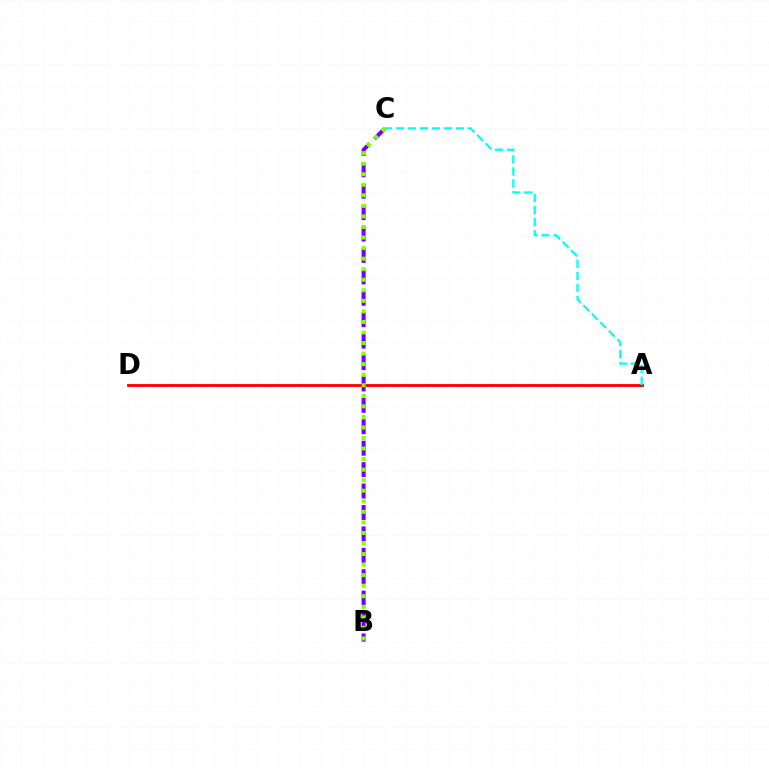{('A', 'D'): [{'color': '#ff0000', 'line_style': 'solid', 'thickness': 2.04}], ('B', 'C'): [{'color': '#7200ff', 'line_style': 'dashed', 'thickness': 2.91}, {'color': '#84ff00', 'line_style': 'dotted', 'thickness': 2.87}], ('A', 'C'): [{'color': '#00fff6', 'line_style': 'dashed', 'thickness': 1.63}]}